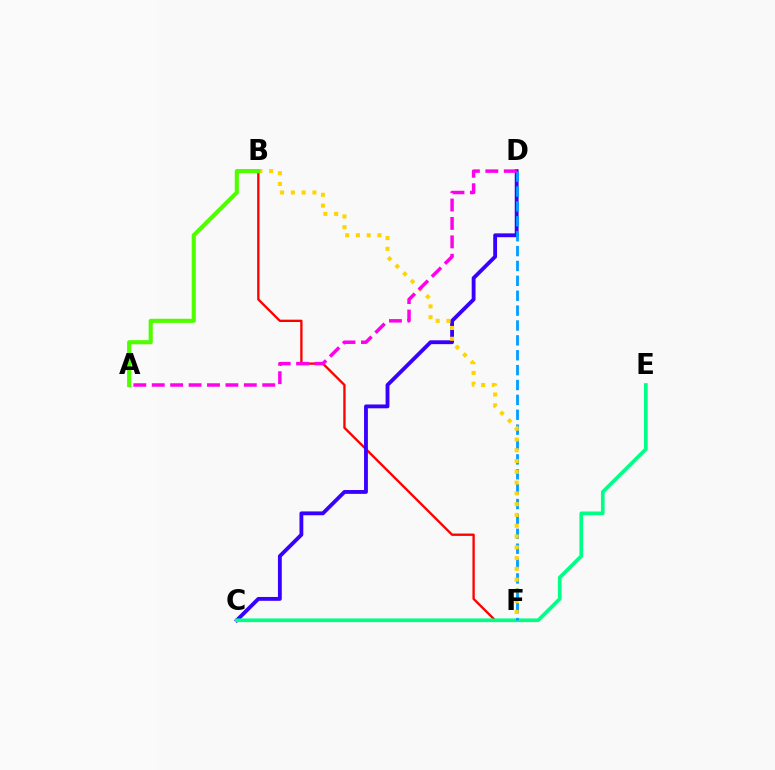{('B', 'F'): [{'color': '#ff0000', 'line_style': 'solid', 'thickness': 1.69}, {'color': '#ffd500', 'line_style': 'dotted', 'thickness': 2.93}], ('C', 'D'): [{'color': '#3700ff', 'line_style': 'solid', 'thickness': 2.76}], ('C', 'E'): [{'color': '#00ff86', 'line_style': 'solid', 'thickness': 2.65}], ('D', 'F'): [{'color': '#009eff', 'line_style': 'dashed', 'thickness': 2.02}], ('A', 'B'): [{'color': '#4fff00', 'line_style': 'solid', 'thickness': 2.97}], ('A', 'D'): [{'color': '#ff00ed', 'line_style': 'dashed', 'thickness': 2.5}]}